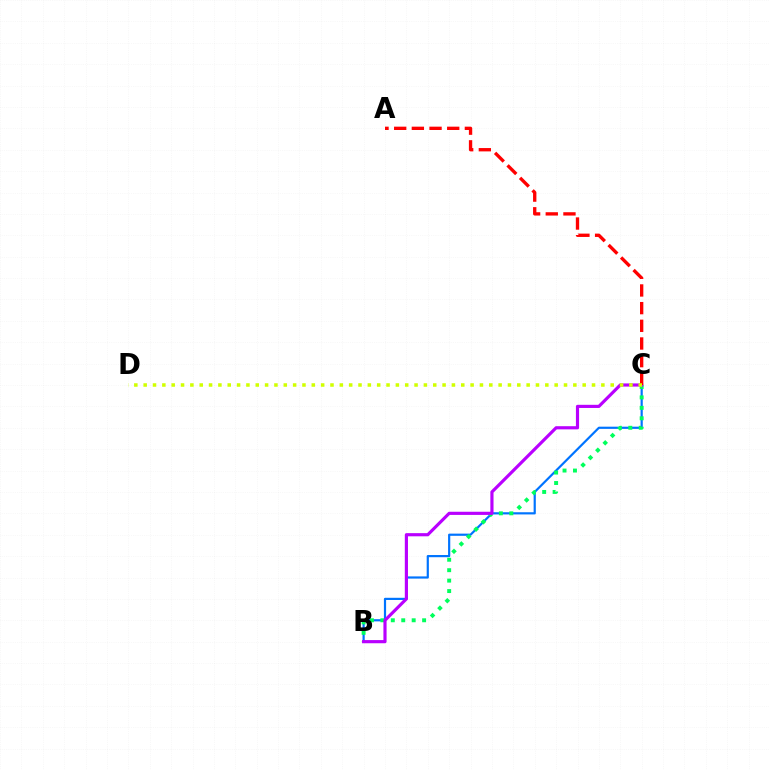{('B', 'C'): [{'color': '#0074ff', 'line_style': 'solid', 'thickness': 1.58}, {'color': '#00ff5c', 'line_style': 'dotted', 'thickness': 2.84}, {'color': '#b900ff', 'line_style': 'solid', 'thickness': 2.28}], ('A', 'C'): [{'color': '#ff0000', 'line_style': 'dashed', 'thickness': 2.4}], ('C', 'D'): [{'color': '#d1ff00', 'line_style': 'dotted', 'thickness': 2.54}]}